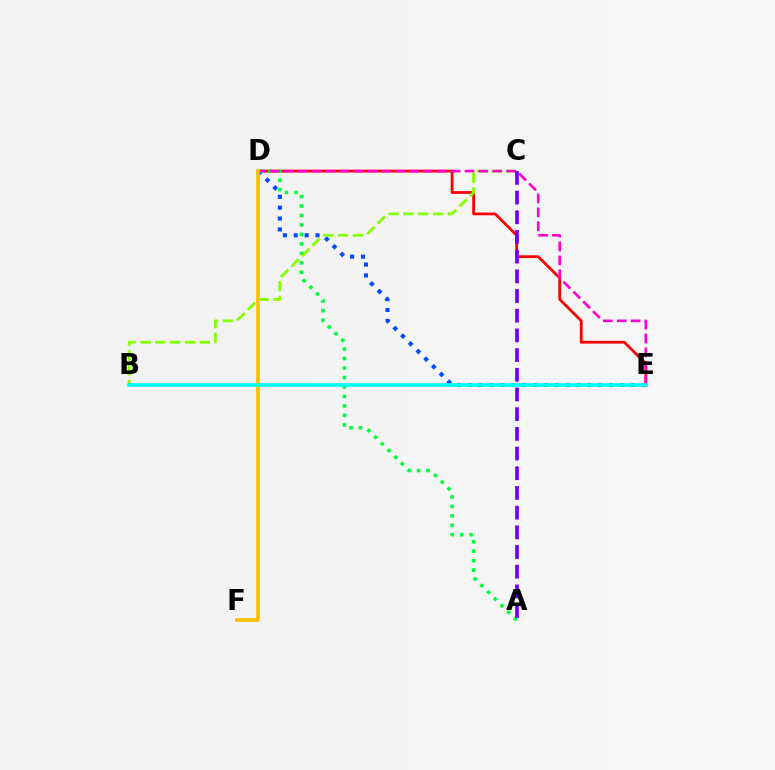{('D', 'E'): [{'color': '#004bff', 'line_style': 'dotted', 'thickness': 2.95}, {'color': '#ff0000', 'line_style': 'solid', 'thickness': 1.99}, {'color': '#ff00cf', 'line_style': 'dashed', 'thickness': 1.89}], ('A', 'D'): [{'color': '#00ff39', 'line_style': 'dotted', 'thickness': 2.57}], ('B', 'C'): [{'color': '#84ff00', 'line_style': 'dashed', 'thickness': 2.01}], ('D', 'F'): [{'color': '#ffbd00', 'line_style': 'solid', 'thickness': 2.68}], ('B', 'E'): [{'color': '#00fff6', 'line_style': 'solid', 'thickness': 2.56}], ('A', 'C'): [{'color': '#7200ff', 'line_style': 'dashed', 'thickness': 2.68}]}